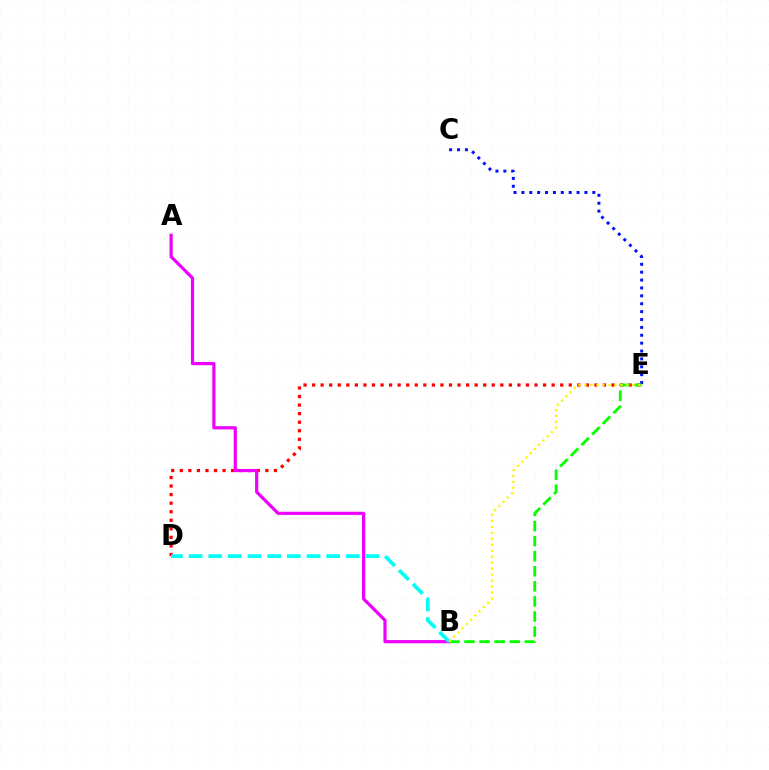{('D', 'E'): [{'color': '#ff0000', 'line_style': 'dotted', 'thickness': 2.32}], ('C', 'E'): [{'color': '#0010ff', 'line_style': 'dotted', 'thickness': 2.14}], ('A', 'B'): [{'color': '#ee00ff', 'line_style': 'solid', 'thickness': 2.3}], ('B', 'E'): [{'color': '#08ff00', 'line_style': 'dashed', 'thickness': 2.05}, {'color': '#fcf500', 'line_style': 'dotted', 'thickness': 1.62}], ('B', 'D'): [{'color': '#00fff6', 'line_style': 'dashed', 'thickness': 2.67}]}